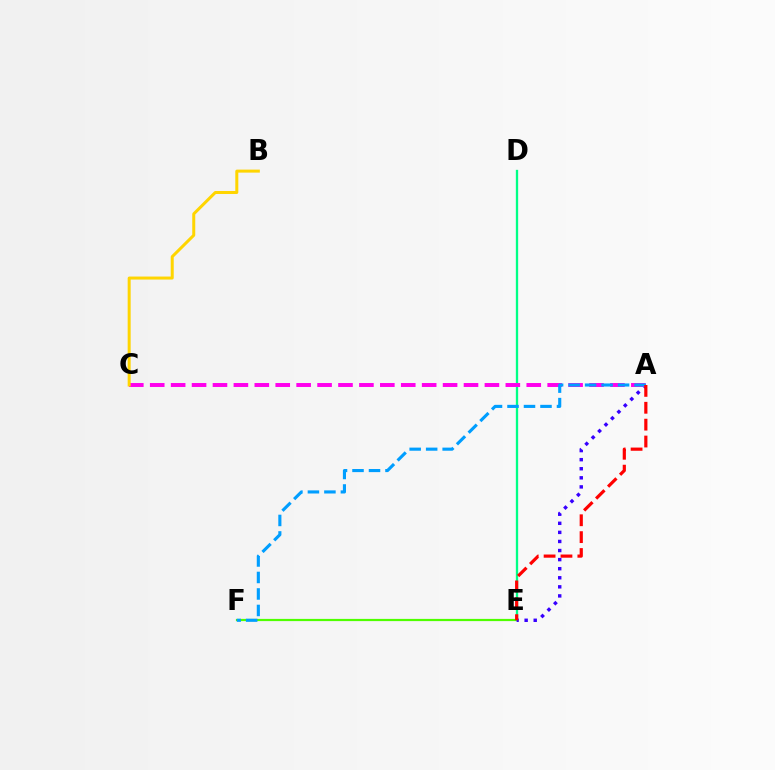{('E', 'F'): [{'color': '#4fff00', 'line_style': 'solid', 'thickness': 1.59}], ('D', 'E'): [{'color': '#00ff86', 'line_style': 'solid', 'thickness': 1.67}], ('A', 'E'): [{'color': '#3700ff', 'line_style': 'dotted', 'thickness': 2.47}, {'color': '#ff0000', 'line_style': 'dashed', 'thickness': 2.29}], ('A', 'C'): [{'color': '#ff00ed', 'line_style': 'dashed', 'thickness': 2.84}], ('A', 'F'): [{'color': '#009eff', 'line_style': 'dashed', 'thickness': 2.24}], ('B', 'C'): [{'color': '#ffd500', 'line_style': 'solid', 'thickness': 2.16}]}